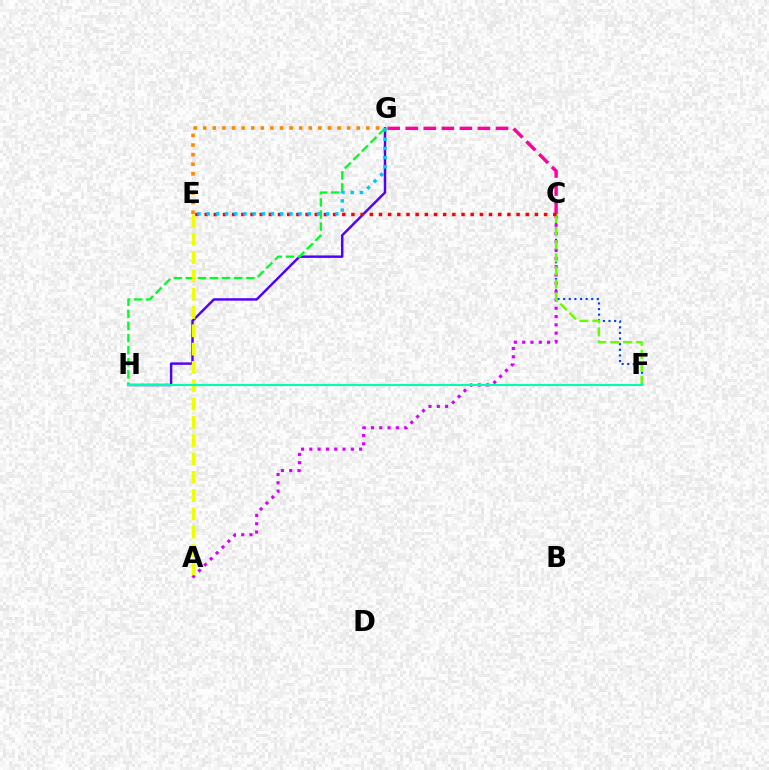{('G', 'H'): [{'color': '#4f00ff', 'line_style': 'solid', 'thickness': 1.76}, {'color': '#00ff27', 'line_style': 'dashed', 'thickness': 1.64}], ('C', 'G'): [{'color': '#ff00a0', 'line_style': 'dashed', 'thickness': 2.45}], ('E', 'G'): [{'color': '#ff8800', 'line_style': 'dotted', 'thickness': 2.61}, {'color': '#00c7ff', 'line_style': 'dotted', 'thickness': 2.5}], ('C', 'F'): [{'color': '#003fff', 'line_style': 'dotted', 'thickness': 1.53}, {'color': '#66ff00', 'line_style': 'dashed', 'thickness': 1.77}], ('A', 'C'): [{'color': '#d600ff', 'line_style': 'dotted', 'thickness': 2.26}], ('A', 'E'): [{'color': '#eeff00', 'line_style': 'dashed', 'thickness': 2.49}], ('F', 'H'): [{'color': '#00ffaf', 'line_style': 'solid', 'thickness': 1.51}], ('C', 'E'): [{'color': '#ff0000', 'line_style': 'dotted', 'thickness': 2.49}]}